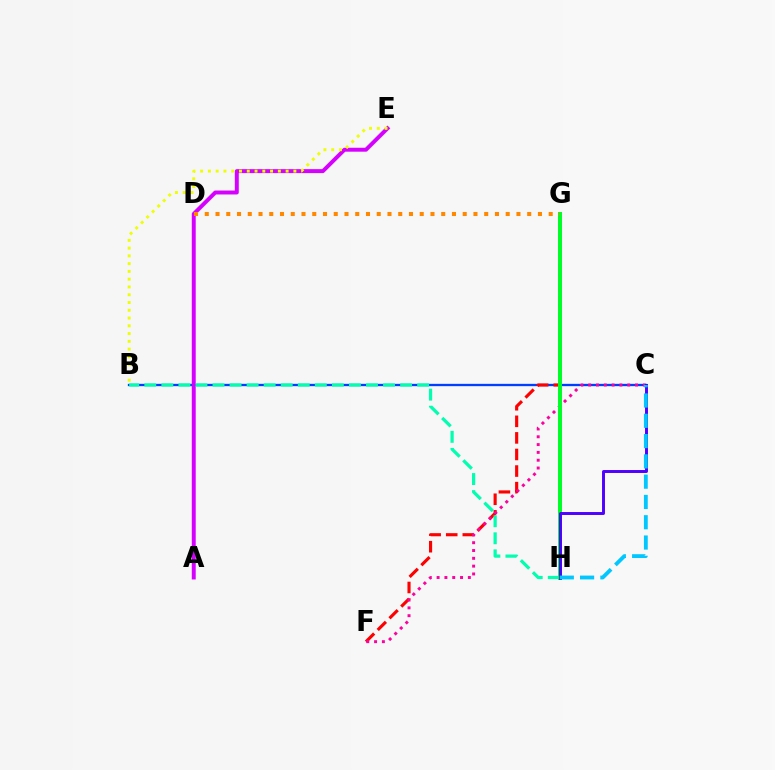{('G', 'H'): [{'color': '#66ff00', 'line_style': 'dotted', 'thickness': 2.76}, {'color': '#00ff27', 'line_style': 'solid', 'thickness': 2.86}], ('B', 'C'): [{'color': '#003fff', 'line_style': 'solid', 'thickness': 1.66}], ('A', 'E'): [{'color': '#d600ff', 'line_style': 'solid', 'thickness': 2.84}], ('F', 'G'): [{'color': '#ff0000', 'line_style': 'dashed', 'thickness': 2.25}], ('B', 'H'): [{'color': '#00ffaf', 'line_style': 'dashed', 'thickness': 2.32}], ('C', 'F'): [{'color': '#ff00a0', 'line_style': 'dotted', 'thickness': 2.12}], ('B', 'E'): [{'color': '#eeff00', 'line_style': 'dotted', 'thickness': 2.11}], ('C', 'H'): [{'color': '#4f00ff', 'line_style': 'solid', 'thickness': 2.11}, {'color': '#00c7ff', 'line_style': 'dashed', 'thickness': 2.76}], ('D', 'G'): [{'color': '#ff8800', 'line_style': 'dotted', 'thickness': 2.92}]}